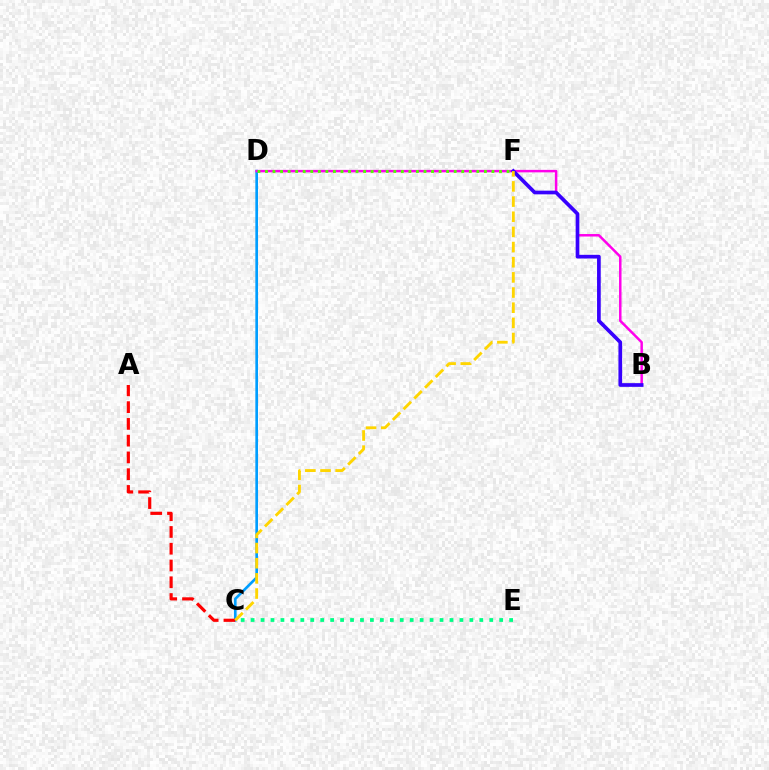{('C', 'D'): [{'color': '#009eff', 'line_style': 'solid', 'thickness': 1.91}], ('C', 'E'): [{'color': '#00ff86', 'line_style': 'dotted', 'thickness': 2.7}], ('A', 'C'): [{'color': '#ff0000', 'line_style': 'dashed', 'thickness': 2.28}], ('B', 'D'): [{'color': '#ff00ed', 'line_style': 'solid', 'thickness': 1.79}], ('B', 'F'): [{'color': '#3700ff', 'line_style': 'solid', 'thickness': 2.65}], ('C', 'F'): [{'color': '#ffd500', 'line_style': 'dashed', 'thickness': 2.06}], ('D', 'F'): [{'color': '#4fff00', 'line_style': 'dotted', 'thickness': 2.05}]}